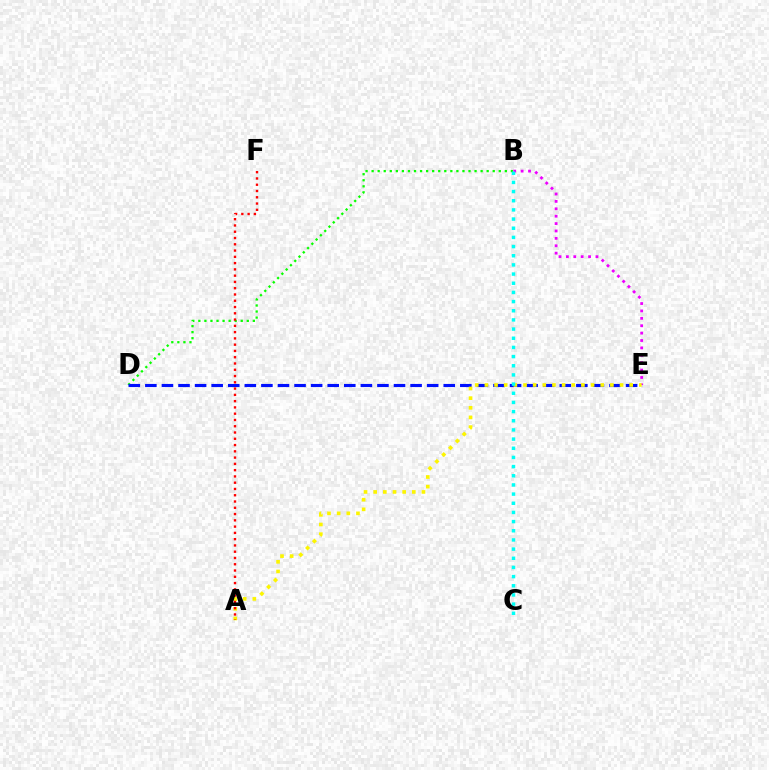{('B', 'D'): [{'color': '#08ff00', 'line_style': 'dotted', 'thickness': 1.65}], ('D', 'E'): [{'color': '#0010ff', 'line_style': 'dashed', 'thickness': 2.25}], ('B', 'E'): [{'color': '#ee00ff', 'line_style': 'dotted', 'thickness': 2.01}], ('A', 'E'): [{'color': '#fcf500', 'line_style': 'dotted', 'thickness': 2.62}], ('B', 'C'): [{'color': '#00fff6', 'line_style': 'dotted', 'thickness': 2.49}], ('A', 'F'): [{'color': '#ff0000', 'line_style': 'dotted', 'thickness': 1.7}]}